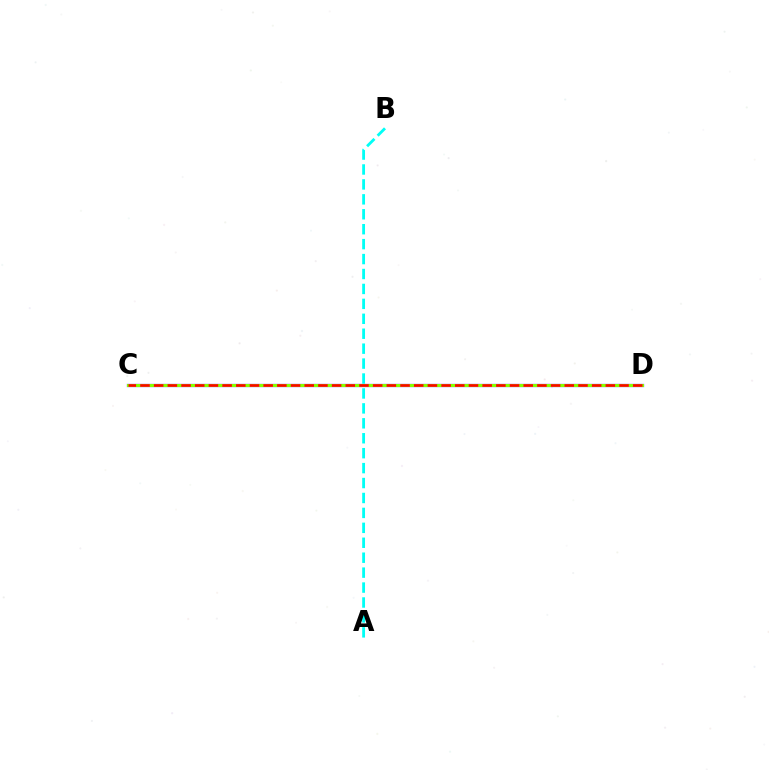{('C', 'D'): [{'color': '#7200ff', 'line_style': 'solid', 'thickness': 2.33}, {'color': '#84ff00', 'line_style': 'solid', 'thickness': 2.19}, {'color': '#ff0000', 'line_style': 'dashed', 'thickness': 1.86}], ('A', 'B'): [{'color': '#00fff6', 'line_style': 'dashed', 'thickness': 2.03}]}